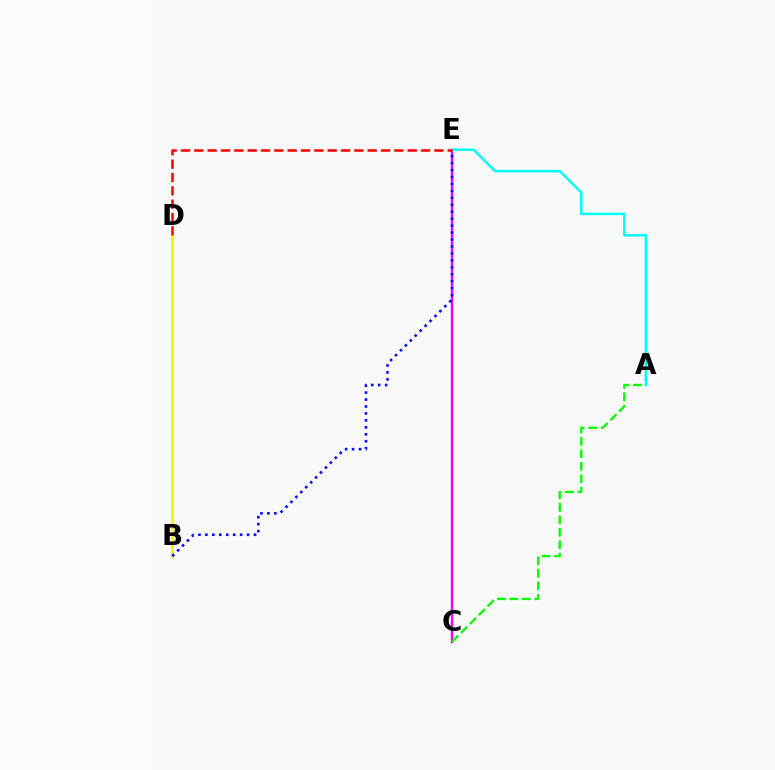{('C', 'E'): [{'color': '#ee00ff', 'line_style': 'solid', 'thickness': 1.71}], ('B', 'D'): [{'color': '#fcf500', 'line_style': 'solid', 'thickness': 2.22}], ('B', 'E'): [{'color': '#0010ff', 'line_style': 'dotted', 'thickness': 1.89}], ('A', 'E'): [{'color': '#00fff6', 'line_style': 'solid', 'thickness': 1.8}], ('A', 'C'): [{'color': '#08ff00', 'line_style': 'dashed', 'thickness': 1.7}], ('D', 'E'): [{'color': '#ff0000', 'line_style': 'dashed', 'thickness': 1.81}]}